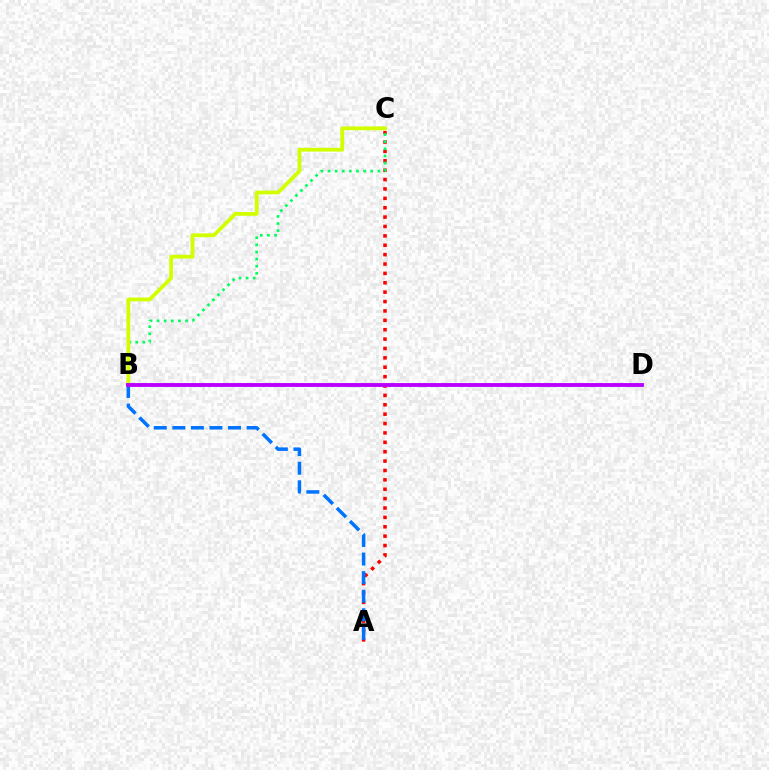{('A', 'C'): [{'color': '#ff0000', 'line_style': 'dotted', 'thickness': 2.55}], ('A', 'B'): [{'color': '#0074ff', 'line_style': 'dashed', 'thickness': 2.52}], ('B', 'C'): [{'color': '#00ff5c', 'line_style': 'dotted', 'thickness': 1.93}, {'color': '#d1ff00', 'line_style': 'solid', 'thickness': 2.72}], ('B', 'D'): [{'color': '#b900ff', 'line_style': 'solid', 'thickness': 2.79}]}